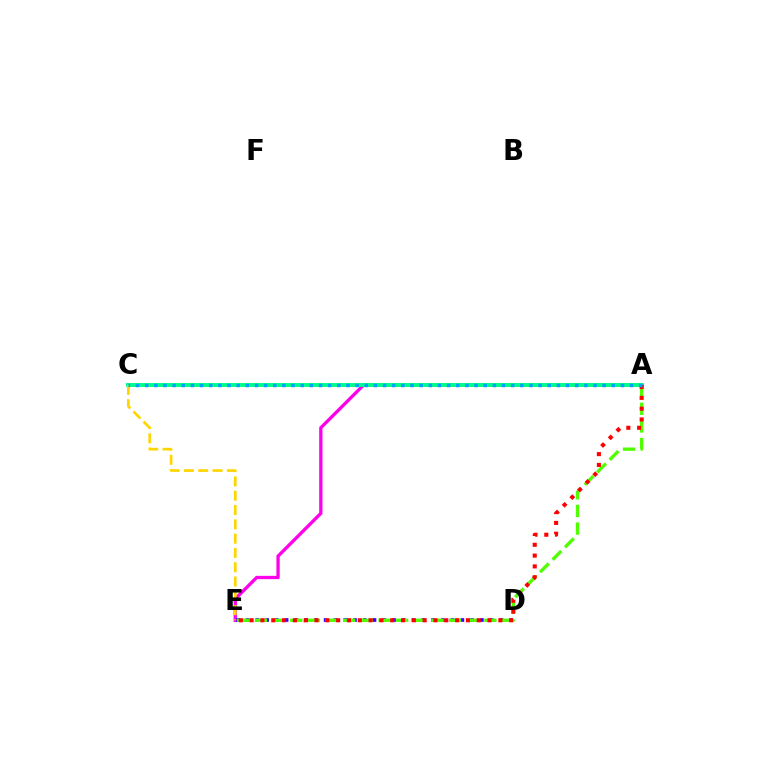{('A', 'E'): [{'color': '#ff00ed', 'line_style': 'solid', 'thickness': 2.38}, {'color': '#4fff00', 'line_style': 'dashed', 'thickness': 2.4}, {'color': '#ff0000', 'line_style': 'dotted', 'thickness': 2.94}], ('A', 'C'): [{'color': '#00ff86', 'line_style': 'solid', 'thickness': 2.82}, {'color': '#009eff', 'line_style': 'dotted', 'thickness': 2.49}], ('D', 'E'): [{'color': '#3700ff', 'line_style': 'dotted', 'thickness': 2.65}], ('C', 'E'): [{'color': '#ffd500', 'line_style': 'dashed', 'thickness': 1.94}]}